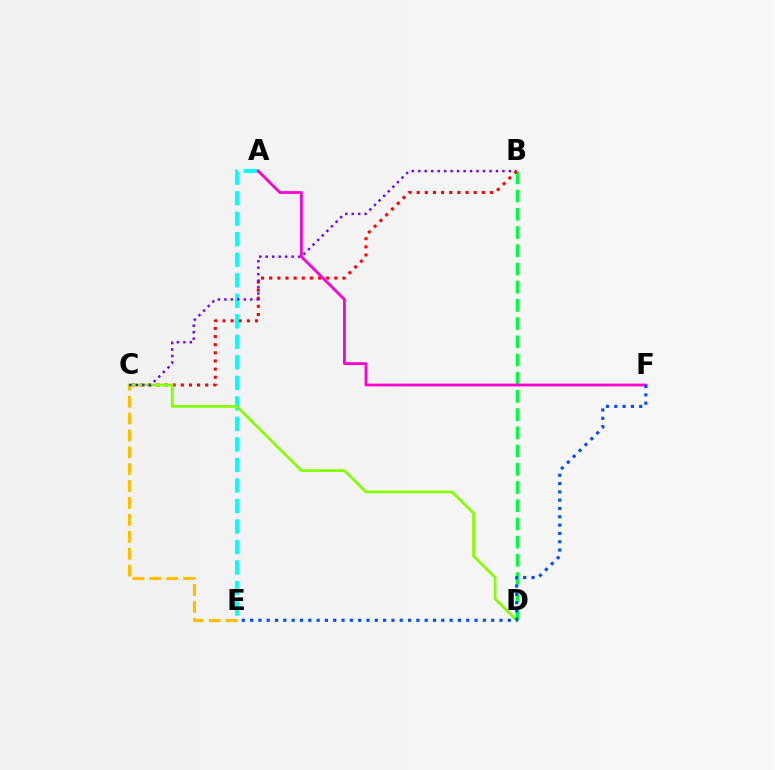{('B', 'D'): [{'color': '#00ff39', 'line_style': 'dashed', 'thickness': 2.47}], ('C', 'E'): [{'color': '#ffbd00', 'line_style': 'dashed', 'thickness': 2.29}], ('B', 'C'): [{'color': '#ff0000', 'line_style': 'dotted', 'thickness': 2.21}, {'color': '#7200ff', 'line_style': 'dotted', 'thickness': 1.76}], ('A', 'E'): [{'color': '#00fff6', 'line_style': 'dashed', 'thickness': 2.79}], ('C', 'D'): [{'color': '#84ff00', 'line_style': 'solid', 'thickness': 1.97}], ('A', 'F'): [{'color': '#ff00cf', 'line_style': 'solid', 'thickness': 2.01}], ('E', 'F'): [{'color': '#004bff', 'line_style': 'dotted', 'thickness': 2.26}]}